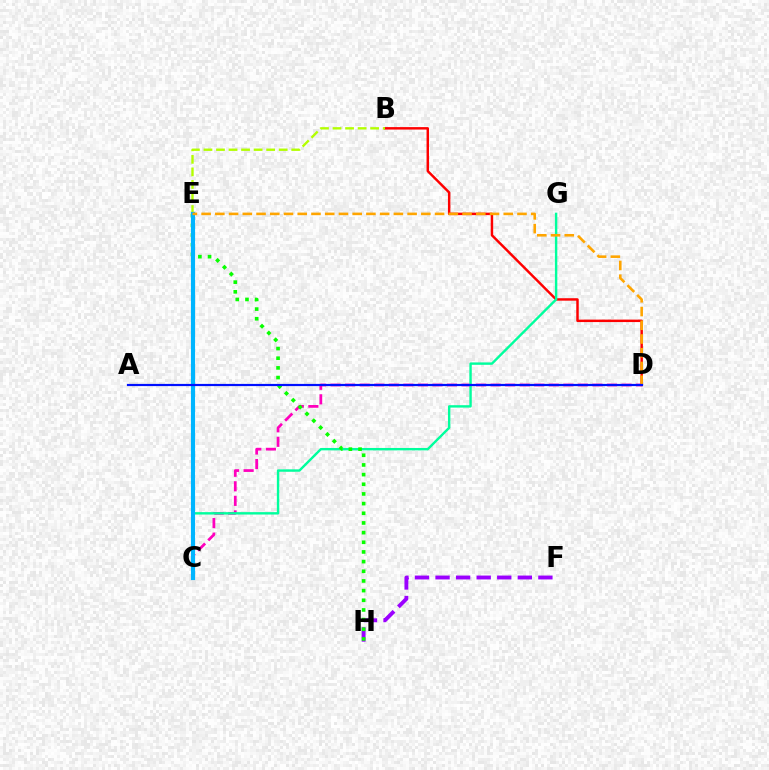{('F', 'H'): [{'color': '#9b00ff', 'line_style': 'dashed', 'thickness': 2.79}], ('B', 'D'): [{'color': '#ff0000', 'line_style': 'solid', 'thickness': 1.77}], ('C', 'D'): [{'color': '#ff00bd', 'line_style': 'dashed', 'thickness': 1.98}], ('C', 'G'): [{'color': '#00ff9d', 'line_style': 'solid', 'thickness': 1.73}], ('E', 'H'): [{'color': '#08ff00', 'line_style': 'dotted', 'thickness': 2.63}], ('B', 'E'): [{'color': '#b3ff00', 'line_style': 'dashed', 'thickness': 1.7}], ('C', 'E'): [{'color': '#00b5ff', 'line_style': 'solid', 'thickness': 2.97}], ('D', 'E'): [{'color': '#ffa500', 'line_style': 'dashed', 'thickness': 1.87}], ('A', 'D'): [{'color': '#0010ff', 'line_style': 'solid', 'thickness': 1.58}]}